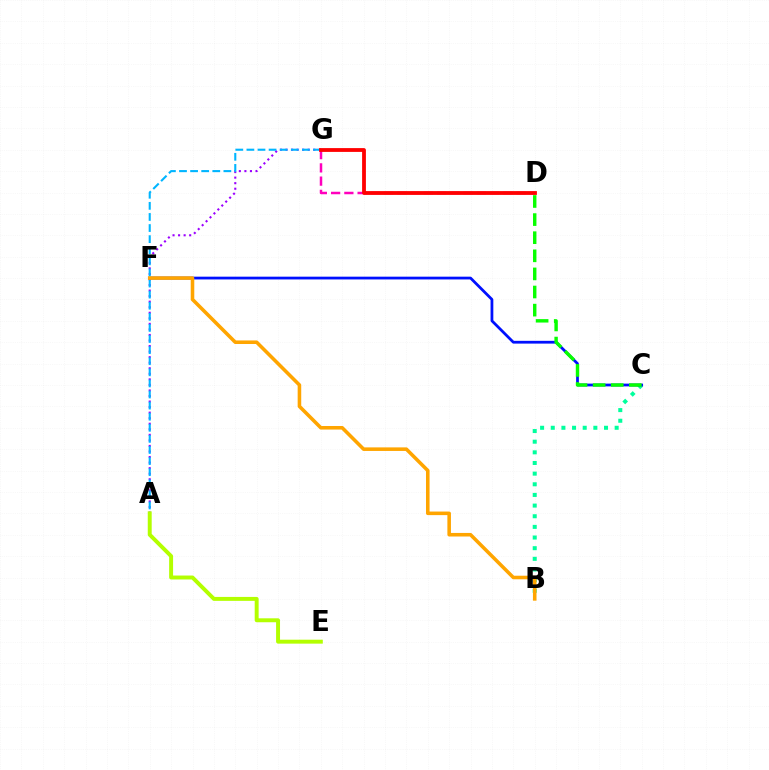{('B', 'C'): [{'color': '#00ff9d', 'line_style': 'dotted', 'thickness': 2.89}], ('C', 'F'): [{'color': '#0010ff', 'line_style': 'solid', 'thickness': 1.99}], ('A', 'G'): [{'color': '#9b00ff', 'line_style': 'dotted', 'thickness': 1.51}, {'color': '#00b5ff', 'line_style': 'dashed', 'thickness': 1.51}], ('D', 'G'): [{'color': '#ff00bd', 'line_style': 'dashed', 'thickness': 1.8}, {'color': '#ff0000', 'line_style': 'solid', 'thickness': 2.74}], ('B', 'F'): [{'color': '#ffa500', 'line_style': 'solid', 'thickness': 2.57}], ('A', 'E'): [{'color': '#b3ff00', 'line_style': 'solid', 'thickness': 2.84}], ('C', 'D'): [{'color': '#08ff00', 'line_style': 'dashed', 'thickness': 2.46}]}